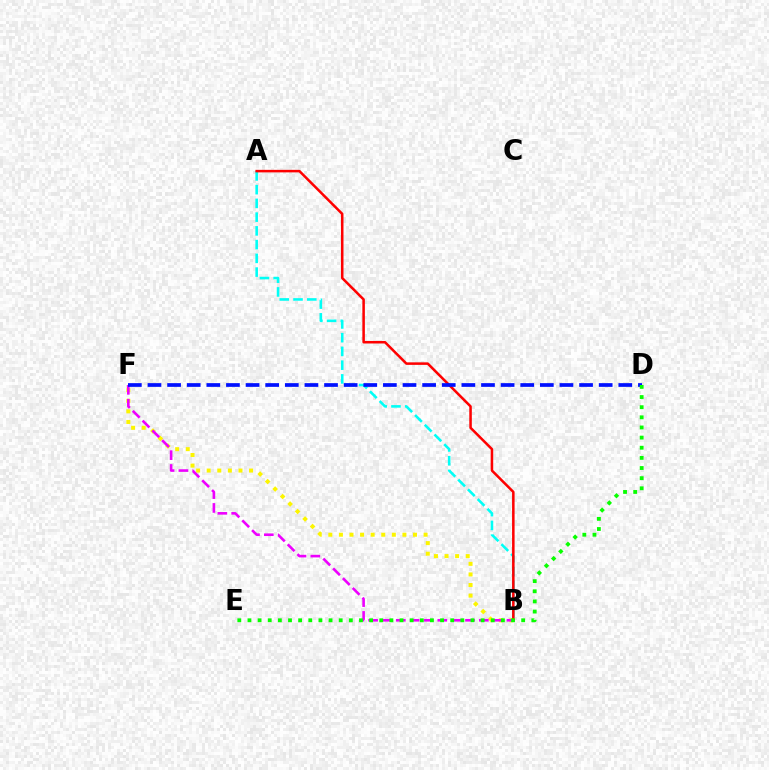{('A', 'B'): [{'color': '#00fff6', 'line_style': 'dashed', 'thickness': 1.87}, {'color': '#ff0000', 'line_style': 'solid', 'thickness': 1.82}], ('B', 'F'): [{'color': '#fcf500', 'line_style': 'dotted', 'thickness': 2.88}, {'color': '#ee00ff', 'line_style': 'dashed', 'thickness': 1.88}], ('D', 'F'): [{'color': '#0010ff', 'line_style': 'dashed', 'thickness': 2.67}], ('D', 'E'): [{'color': '#08ff00', 'line_style': 'dotted', 'thickness': 2.75}]}